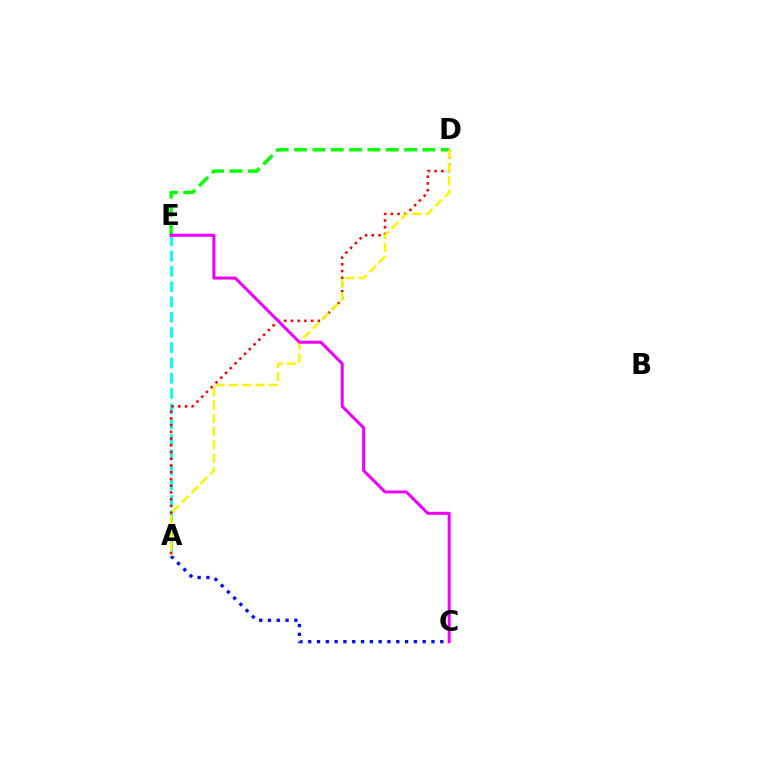{('D', 'E'): [{'color': '#08ff00', 'line_style': 'dashed', 'thickness': 2.49}], ('A', 'E'): [{'color': '#00fff6', 'line_style': 'dashed', 'thickness': 2.07}], ('A', 'D'): [{'color': '#ff0000', 'line_style': 'dotted', 'thickness': 1.83}, {'color': '#fcf500', 'line_style': 'dashed', 'thickness': 1.8}], ('A', 'C'): [{'color': '#0010ff', 'line_style': 'dotted', 'thickness': 2.39}], ('C', 'E'): [{'color': '#ee00ff', 'line_style': 'solid', 'thickness': 2.16}]}